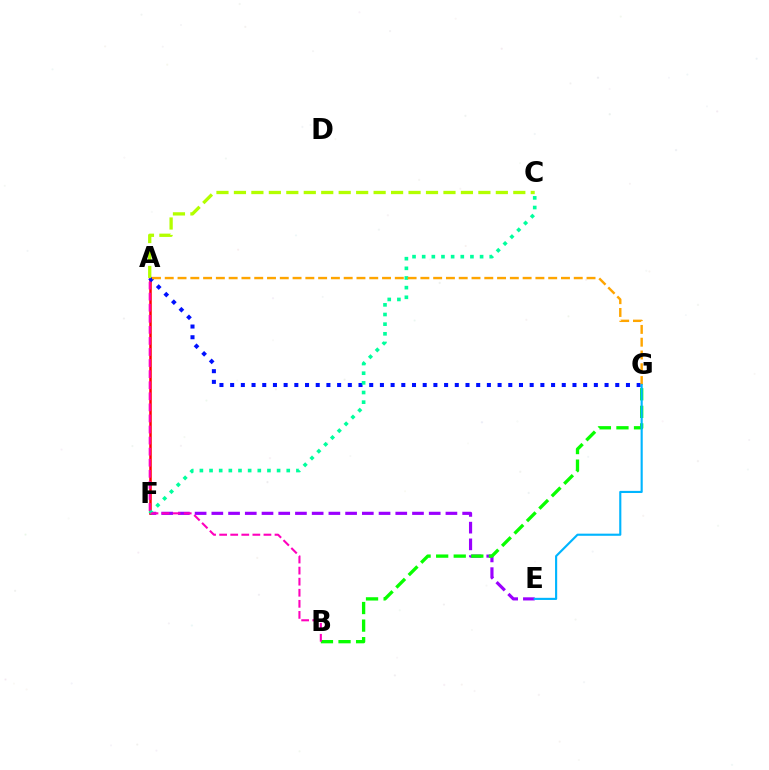{('E', 'F'): [{'color': '#9b00ff', 'line_style': 'dashed', 'thickness': 2.27}], ('B', 'G'): [{'color': '#08ff00', 'line_style': 'dashed', 'thickness': 2.39}], ('A', 'F'): [{'color': '#ff0000', 'line_style': 'solid', 'thickness': 1.81}], ('A', 'G'): [{'color': '#0010ff', 'line_style': 'dotted', 'thickness': 2.91}, {'color': '#ffa500', 'line_style': 'dashed', 'thickness': 1.74}], ('C', 'F'): [{'color': '#00ff9d', 'line_style': 'dotted', 'thickness': 2.62}], ('A', 'C'): [{'color': '#b3ff00', 'line_style': 'dashed', 'thickness': 2.37}], ('E', 'G'): [{'color': '#00b5ff', 'line_style': 'solid', 'thickness': 1.54}], ('A', 'B'): [{'color': '#ff00bd', 'line_style': 'dashed', 'thickness': 1.5}]}